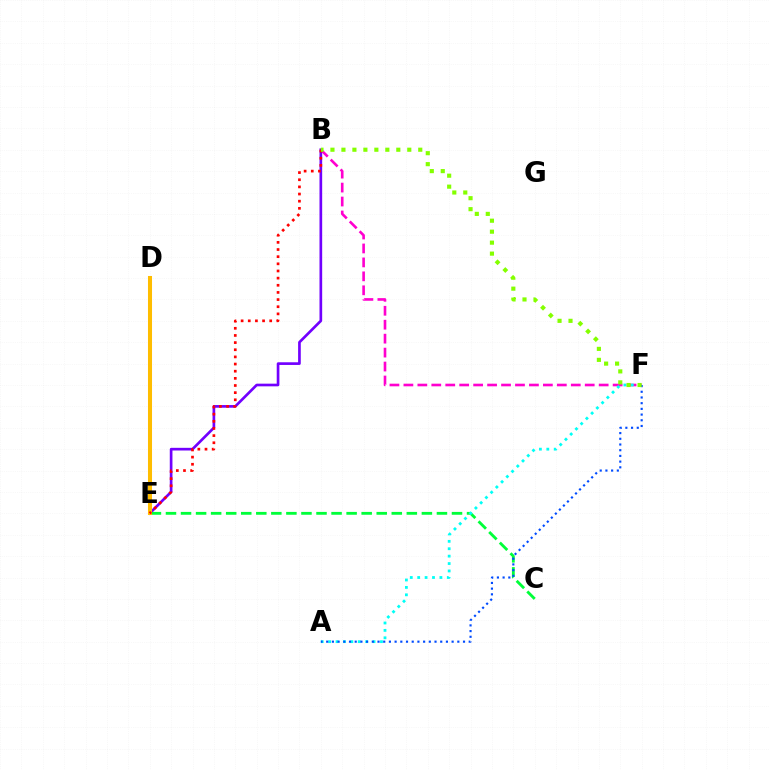{('B', 'E'): [{'color': '#7200ff', 'line_style': 'solid', 'thickness': 1.93}, {'color': '#ff0000', 'line_style': 'dotted', 'thickness': 1.94}], ('C', 'E'): [{'color': '#00ff39', 'line_style': 'dashed', 'thickness': 2.05}], ('B', 'F'): [{'color': '#ff00cf', 'line_style': 'dashed', 'thickness': 1.89}, {'color': '#84ff00', 'line_style': 'dotted', 'thickness': 2.98}], ('A', 'F'): [{'color': '#00fff6', 'line_style': 'dotted', 'thickness': 2.01}, {'color': '#004bff', 'line_style': 'dotted', 'thickness': 1.55}], ('D', 'E'): [{'color': '#ffbd00', 'line_style': 'solid', 'thickness': 2.91}]}